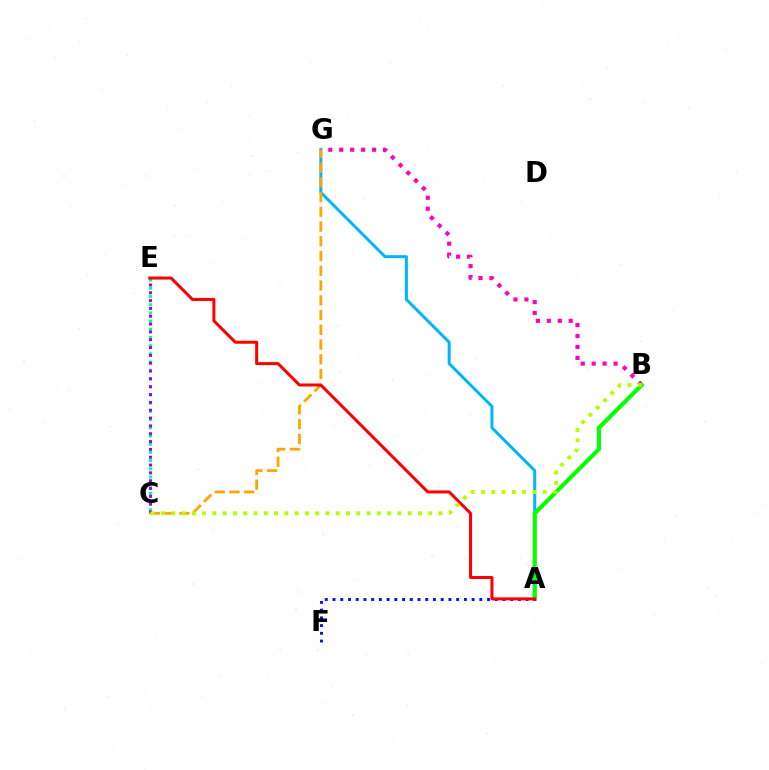{('A', 'G'): [{'color': '#00b5ff', 'line_style': 'solid', 'thickness': 2.16}], ('B', 'G'): [{'color': '#ff00bd', 'line_style': 'dotted', 'thickness': 2.98}], ('C', 'E'): [{'color': '#00ff9d', 'line_style': 'dotted', 'thickness': 2.23}, {'color': '#9b00ff', 'line_style': 'dotted', 'thickness': 2.13}], ('A', 'B'): [{'color': '#08ff00', 'line_style': 'solid', 'thickness': 2.99}], ('A', 'F'): [{'color': '#0010ff', 'line_style': 'dotted', 'thickness': 2.1}], ('C', 'G'): [{'color': '#ffa500', 'line_style': 'dashed', 'thickness': 2.0}], ('A', 'E'): [{'color': '#ff0000', 'line_style': 'solid', 'thickness': 2.17}], ('B', 'C'): [{'color': '#b3ff00', 'line_style': 'dotted', 'thickness': 2.79}]}